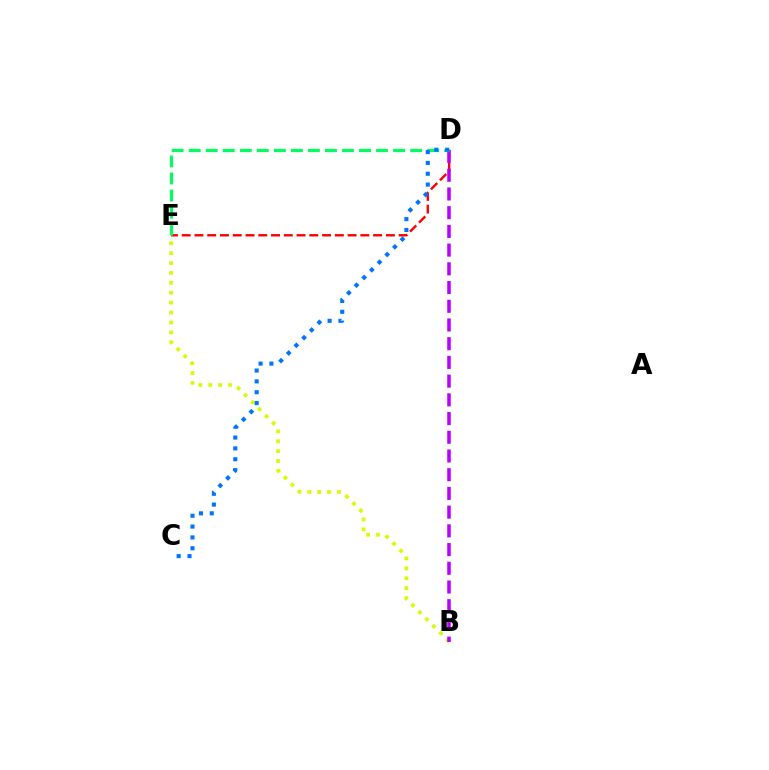{('D', 'E'): [{'color': '#ff0000', 'line_style': 'dashed', 'thickness': 1.73}, {'color': '#00ff5c', 'line_style': 'dashed', 'thickness': 2.31}], ('B', 'E'): [{'color': '#d1ff00', 'line_style': 'dotted', 'thickness': 2.69}], ('B', 'D'): [{'color': '#b900ff', 'line_style': 'dashed', 'thickness': 2.54}], ('C', 'D'): [{'color': '#0074ff', 'line_style': 'dotted', 'thickness': 2.95}]}